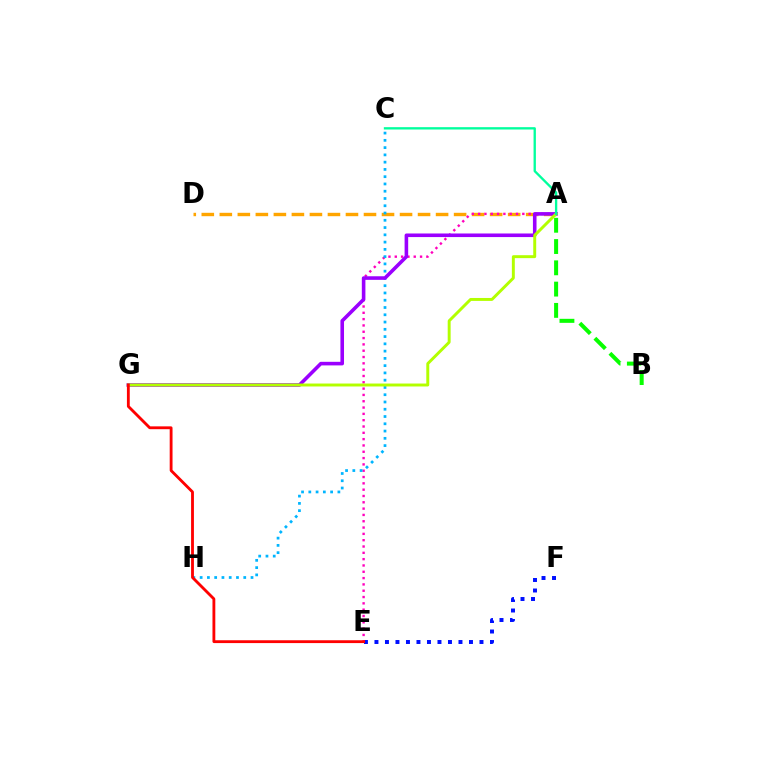{('E', 'F'): [{'color': '#0010ff', 'line_style': 'dotted', 'thickness': 2.85}], ('A', 'D'): [{'color': '#ffa500', 'line_style': 'dashed', 'thickness': 2.45}], ('A', 'E'): [{'color': '#ff00bd', 'line_style': 'dotted', 'thickness': 1.72}], ('A', 'B'): [{'color': '#08ff00', 'line_style': 'dashed', 'thickness': 2.89}], ('C', 'H'): [{'color': '#00b5ff', 'line_style': 'dotted', 'thickness': 1.97}], ('A', 'G'): [{'color': '#9b00ff', 'line_style': 'solid', 'thickness': 2.58}, {'color': '#b3ff00', 'line_style': 'solid', 'thickness': 2.12}], ('E', 'G'): [{'color': '#ff0000', 'line_style': 'solid', 'thickness': 2.04}], ('A', 'C'): [{'color': '#00ff9d', 'line_style': 'solid', 'thickness': 1.68}]}